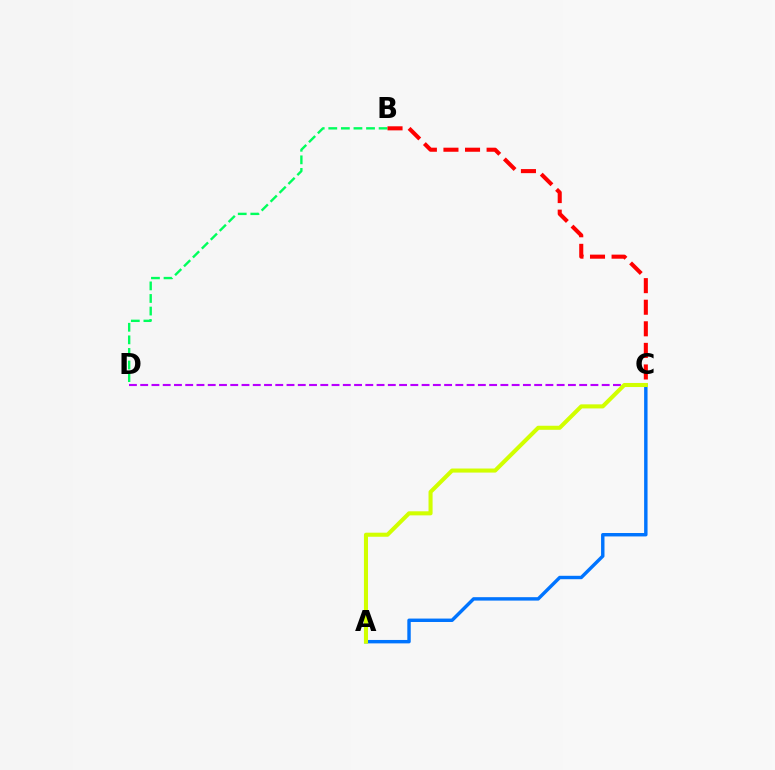{('B', 'D'): [{'color': '#00ff5c', 'line_style': 'dashed', 'thickness': 1.71}], ('C', 'D'): [{'color': '#b900ff', 'line_style': 'dashed', 'thickness': 1.53}], ('B', 'C'): [{'color': '#ff0000', 'line_style': 'dashed', 'thickness': 2.93}], ('A', 'C'): [{'color': '#0074ff', 'line_style': 'solid', 'thickness': 2.46}, {'color': '#d1ff00', 'line_style': 'solid', 'thickness': 2.92}]}